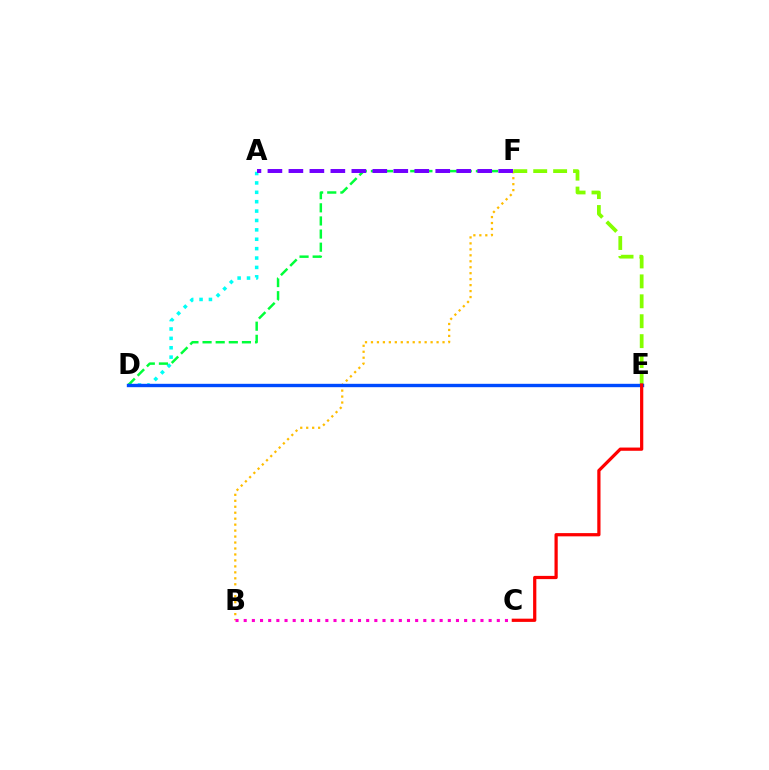{('B', 'F'): [{'color': '#ffbd00', 'line_style': 'dotted', 'thickness': 1.62}], ('A', 'D'): [{'color': '#00fff6', 'line_style': 'dotted', 'thickness': 2.55}], ('D', 'F'): [{'color': '#00ff39', 'line_style': 'dashed', 'thickness': 1.78}], ('E', 'F'): [{'color': '#84ff00', 'line_style': 'dashed', 'thickness': 2.71}], ('B', 'C'): [{'color': '#ff00cf', 'line_style': 'dotted', 'thickness': 2.22}], ('D', 'E'): [{'color': '#004bff', 'line_style': 'solid', 'thickness': 2.43}], ('C', 'E'): [{'color': '#ff0000', 'line_style': 'solid', 'thickness': 2.33}], ('A', 'F'): [{'color': '#7200ff', 'line_style': 'dashed', 'thickness': 2.85}]}